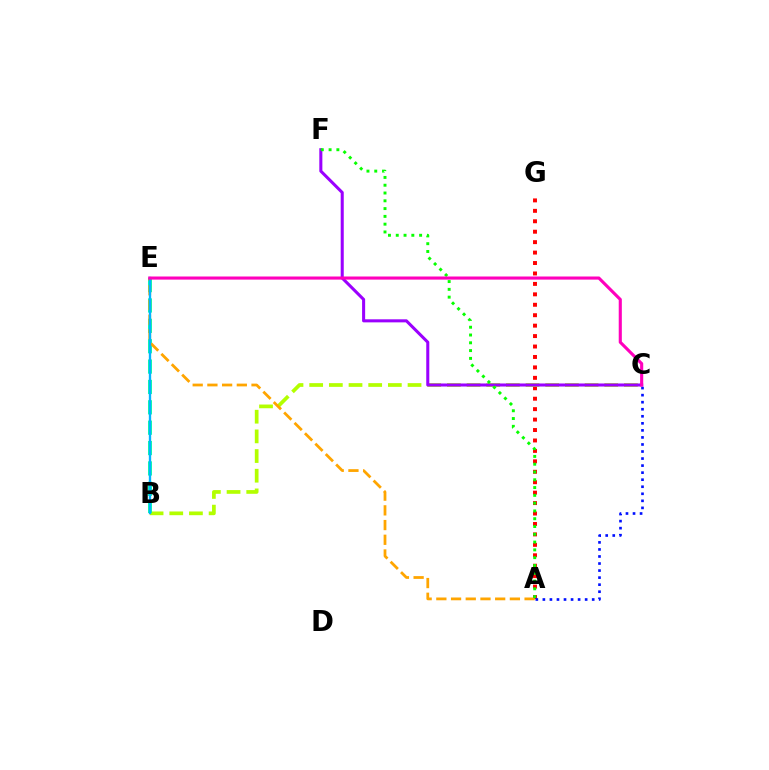{('A', 'G'): [{'color': '#ff0000', 'line_style': 'dotted', 'thickness': 2.84}], ('B', 'C'): [{'color': '#b3ff00', 'line_style': 'dashed', 'thickness': 2.67}], ('B', 'E'): [{'color': '#00ff9d', 'line_style': 'dashed', 'thickness': 2.77}, {'color': '#00b5ff', 'line_style': 'solid', 'thickness': 1.69}], ('A', 'C'): [{'color': '#0010ff', 'line_style': 'dotted', 'thickness': 1.91}], ('A', 'E'): [{'color': '#ffa500', 'line_style': 'dashed', 'thickness': 2.0}], ('C', 'F'): [{'color': '#9b00ff', 'line_style': 'solid', 'thickness': 2.2}], ('A', 'F'): [{'color': '#08ff00', 'line_style': 'dotted', 'thickness': 2.12}], ('C', 'E'): [{'color': '#ff00bd', 'line_style': 'solid', 'thickness': 2.24}]}